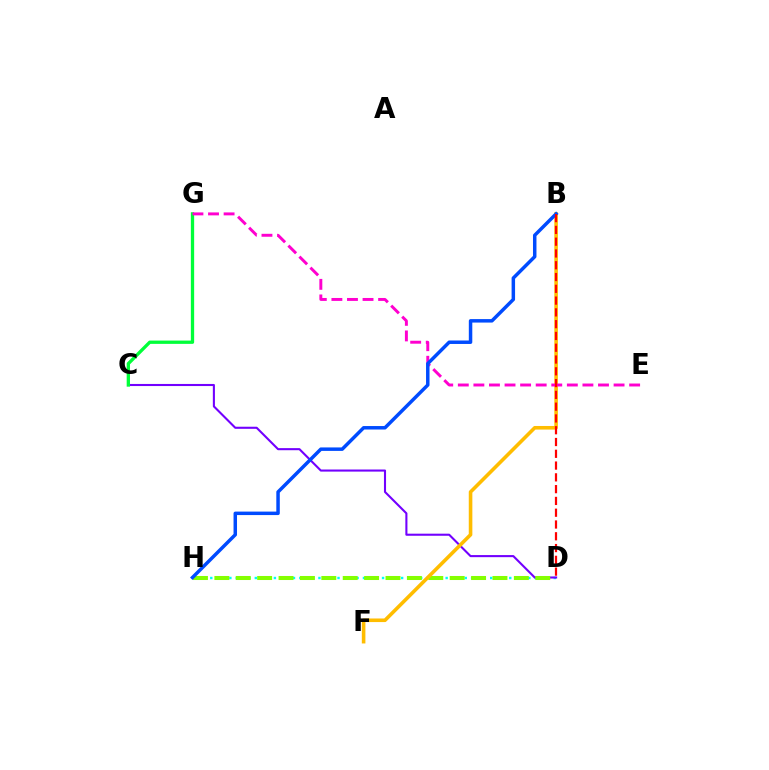{('D', 'H'): [{'color': '#00fff6', 'line_style': 'dotted', 'thickness': 1.73}, {'color': '#84ff00', 'line_style': 'dashed', 'thickness': 2.91}], ('C', 'D'): [{'color': '#7200ff', 'line_style': 'solid', 'thickness': 1.51}], ('C', 'G'): [{'color': '#00ff39', 'line_style': 'solid', 'thickness': 2.38}], ('B', 'F'): [{'color': '#ffbd00', 'line_style': 'solid', 'thickness': 2.59}], ('E', 'G'): [{'color': '#ff00cf', 'line_style': 'dashed', 'thickness': 2.12}], ('B', 'H'): [{'color': '#004bff', 'line_style': 'solid', 'thickness': 2.5}], ('B', 'D'): [{'color': '#ff0000', 'line_style': 'dashed', 'thickness': 1.6}]}